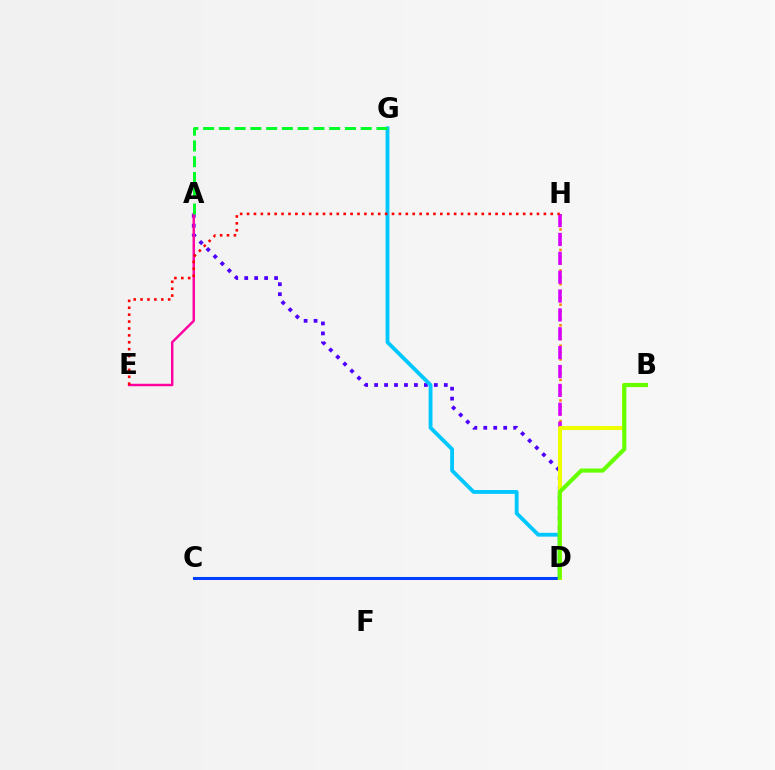{('D', 'H'): [{'color': '#ff8800', 'line_style': 'dotted', 'thickness': 1.86}, {'color': '#d600ff', 'line_style': 'dashed', 'thickness': 2.56}], ('A', 'D'): [{'color': '#4f00ff', 'line_style': 'dotted', 'thickness': 2.71}], ('A', 'E'): [{'color': '#ff00a0', 'line_style': 'solid', 'thickness': 1.76}], ('D', 'G'): [{'color': '#00c7ff', 'line_style': 'solid', 'thickness': 2.76}], ('C', 'D'): [{'color': '#00ffaf', 'line_style': 'solid', 'thickness': 1.51}, {'color': '#003fff', 'line_style': 'solid', 'thickness': 2.16}], ('B', 'D'): [{'color': '#eeff00', 'line_style': 'solid', 'thickness': 2.93}, {'color': '#66ff00', 'line_style': 'solid', 'thickness': 2.96}], ('A', 'G'): [{'color': '#00ff27', 'line_style': 'dashed', 'thickness': 2.14}], ('E', 'H'): [{'color': '#ff0000', 'line_style': 'dotted', 'thickness': 1.88}]}